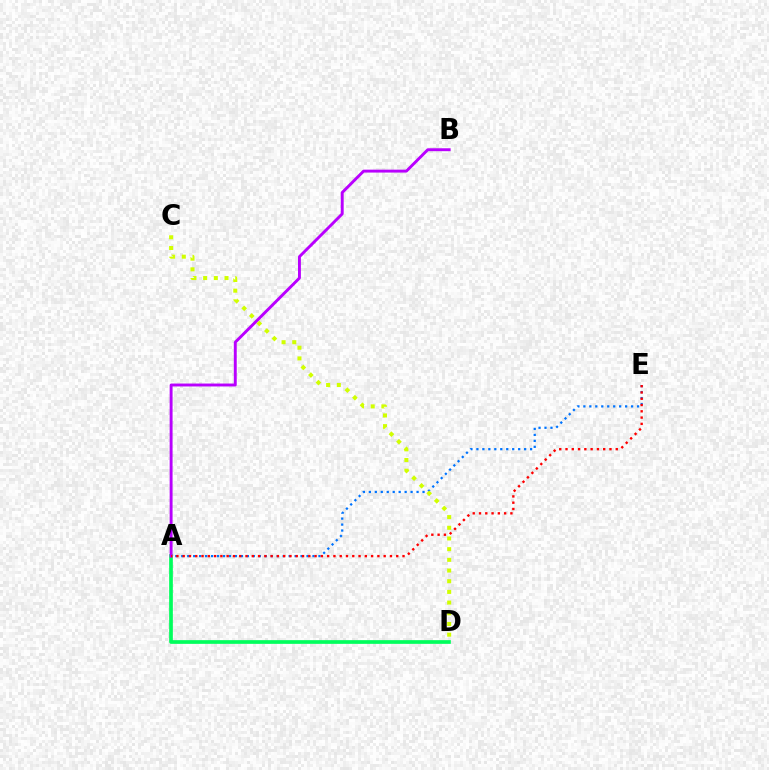{('A', 'E'): [{'color': '#0074ff', 'line_style': 'dotted', 'thickness': 1.62}, {'color': '#ff0000', 'line_style': 'dotted', 'thickness': 1.71}], ('A', 'D'): [{'color': '#00ff5c', 'line_style': 'solid', 'thickness': 2.66}], ('A', 'B'): [{'color': '#b900ff', 'line_style': 'solid', 'thickness': 2.1}], ('C', 'D'): [{'color': '#d1ff00', 'line_style': 'dotted', 'thickness': 2.9}]}